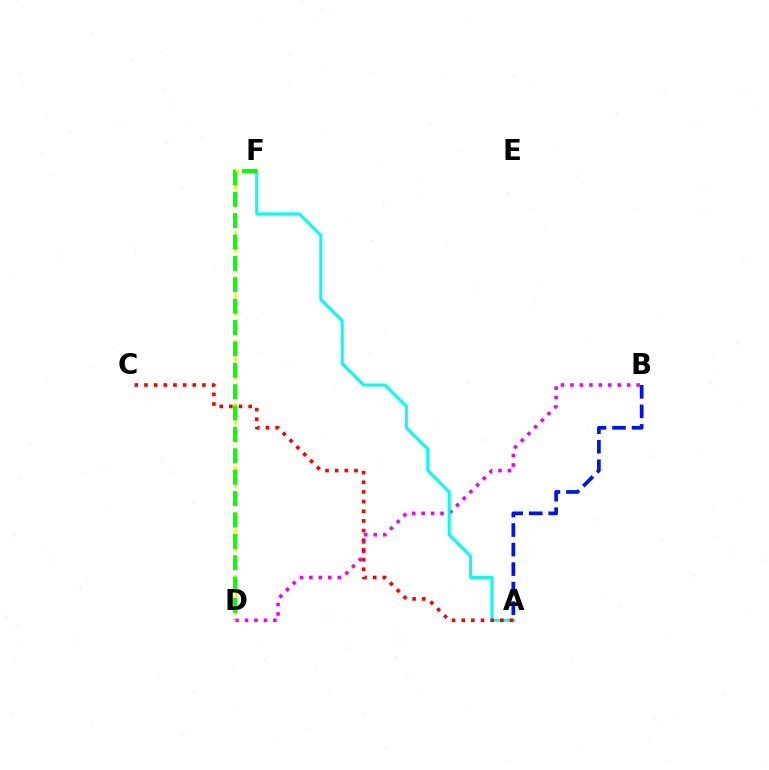{('B', 'D'): [{'color': '#ee00ff', 'line_style': 'dotted', 'thickness': 2.57}], ('A', 'B'): [{'color': '#0010ff', 'line_style': 'dashed', 'thickness': 2.65}], ('D', 'F'): [{'color': '#fcf500', 'line_style': 'dotted', 'thickness': 2.46}, {'color': '#08ff00', 'line_style': 'dashed', 'thickness': 2.9}], ('A', 'F'): [{'color': '#00fff6', 'line_style': 'solid', 'thickness': 2.19}], ('A', 'C'): [{'color': '#ff0000', 'line_style': 'dotted', 'thickness': 2.62}]}